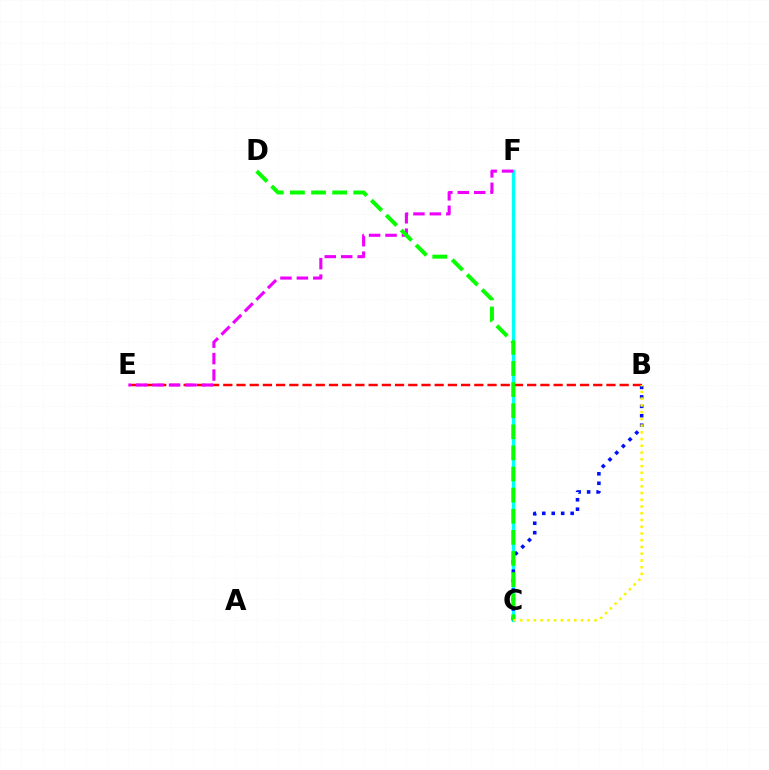{('C', 'F'): [{'color': '#00fff6', 'line_style': 'solid', 'thickness': 2.4}], ('B', 'E'): [{'color': '#ff0000', 'line_style': 'dashed', 'thickness': 1.79}], ('E', 'F'): [{'color': '#ee00ff', 'line_style': 'dashed', 'thickness': 2.23}], ('B', 'C'): [{'color': '#0010ff', 'line_style': 'dotted', 'thickness': 2.57}, {'color': '#fcf500', 'line_style': 'dotted', 'thickness': 1.83}], ('C', 'D'): [{'color': '#08ff00', 'line_style': 'dashed', 'thickness': 2.87}]}